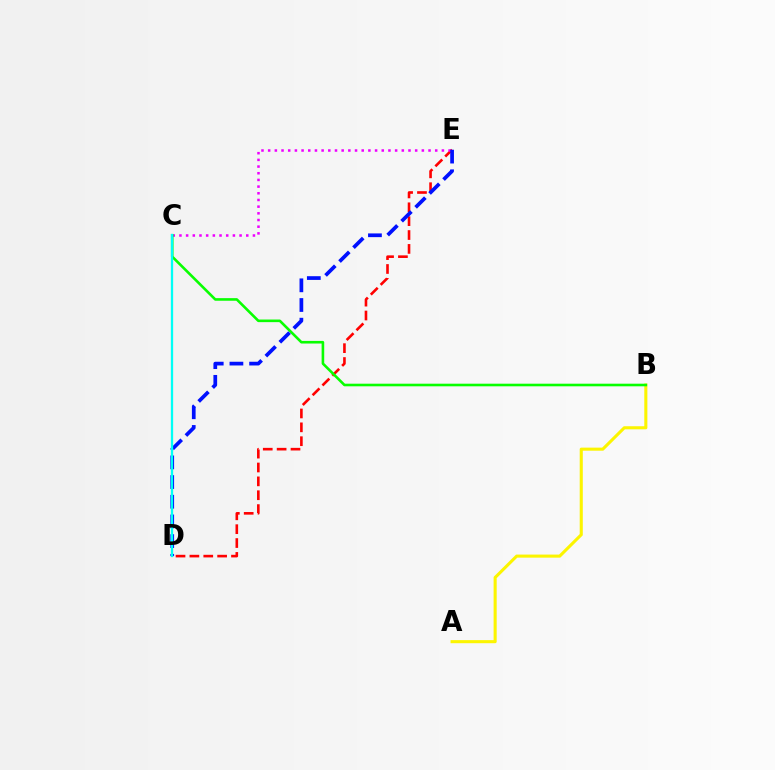{('D', 'E'): [{'color': '#ff0000', 'line_style': 'dashed', 'thickness': 1.88}, {'color': '#0010ff', 'line_style': 'dashed', 'thickness': 2.67}], ('A', 'B'): [{'color': '#fcf500', 'line_style': 'solid', 'thickness': 2.22}], ('C', 'E'): [{'color': '#ee00ff', 'line_style': 'dotted', 'thickness': 1.82}], ('B', 'C'): [{'color': '#08ff00', 'line_style': 'solid', 'thickness': 1.88}], ('C', 'D'): [{'color': '#00fff6', 'line_style': 'solid', 'thickness': 1.65}]}